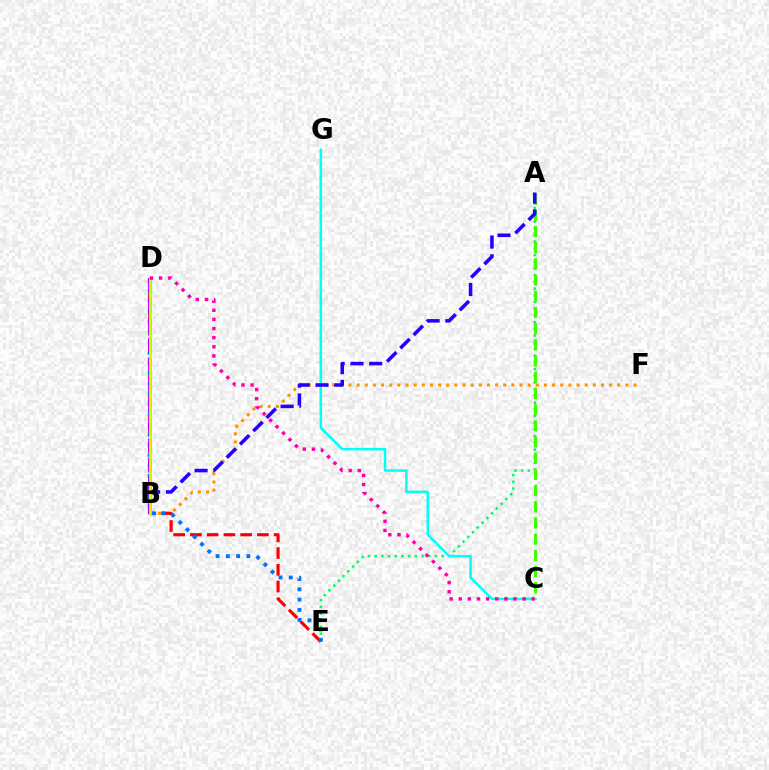{('A', 'E'): [{'color': '#00ff5c', 'line_style': 'dotted', 'thickness': 1.82}], ('A', 'C'): [{'color': '#3dff00', 'line_style': 'dashed', 'thickness': 2.2}], ('C', 'G'): [{'color': '#00fff6', 'line_style': 'solid', 'thickness': 1.81}], ('B', 'F'): [{'color': '#ff9400', 'line_style': 'dotted', 'thickness': 2.21}], ('D', 'E'): [{'color': '#ff0000', 'line_style': 'dashed', 'thickness': 2.28}, {'color': '#0074ff', 'line_style': 'dotted', 'thickness': 2.79}], ('A', 'B'): [{'color': '#2500ff', 'line_style': 'dashed', 'thickness': 2.55}], ('B', 'D'): [{'color': '#b900ff', 'line_style': 'dashed', 'thickness': 2.74}, {'color': '#d1ff00', 'line_style': 'solid', 'thickness': 1.97}], ('C', 'D'): [{'color': '#ff00ac', 'line_style': 'dotted', 'thickness': 2.48}]}